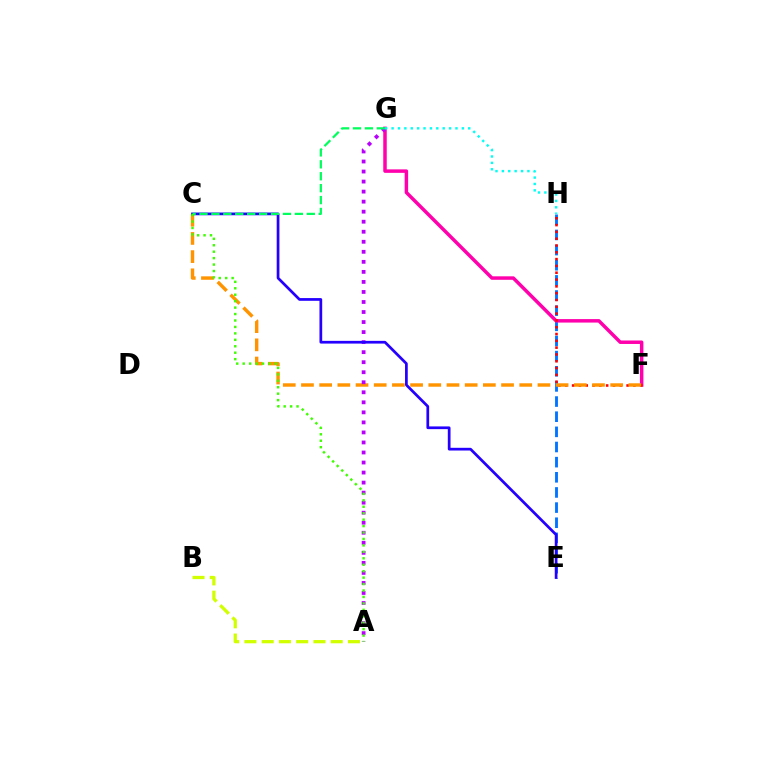{('E', 'H'): [{'color': '#0074ff', 'line_style': 'dashed', 'thickness': 2.06}], ('F', 'G'): [{'color': '#ff00ac', 'line_style': 'solid', 'thickness': 2.5}], ('F', 'H'): [{'color': '#ff0000', 'line_style': 'dotted', 'thickness': 1.85}], ('C', 'F'): [{'color': '#ff9400', 'line_style': 'dashed', 'thickness': 2.47}], ('A', 'G'): [{'color': '#b900ff', 'line_style': 'dotted', 'thickness': 2.73}], ('G', 'H'): [{'color': '#00fff6', 'line_style': 'dotted', 'thickness': 1.74}], ('C', 'E'): [{'color': '#2500ff', 'line_style': 'solid', 'thickness': 1.96}], ('C', 'G'): [{'color': '#00ff5c', 'line_style': 'dashed', 'thickness': 1.62}], ('A', 'C'): [{'color': '#3dff00', 'line_style': 'dotted', 'thickness': 1.75}], ('A', 'B'): [{'color': '#d1ff00', 'line_style': 'dashed', 'thickness': 2.34}]}